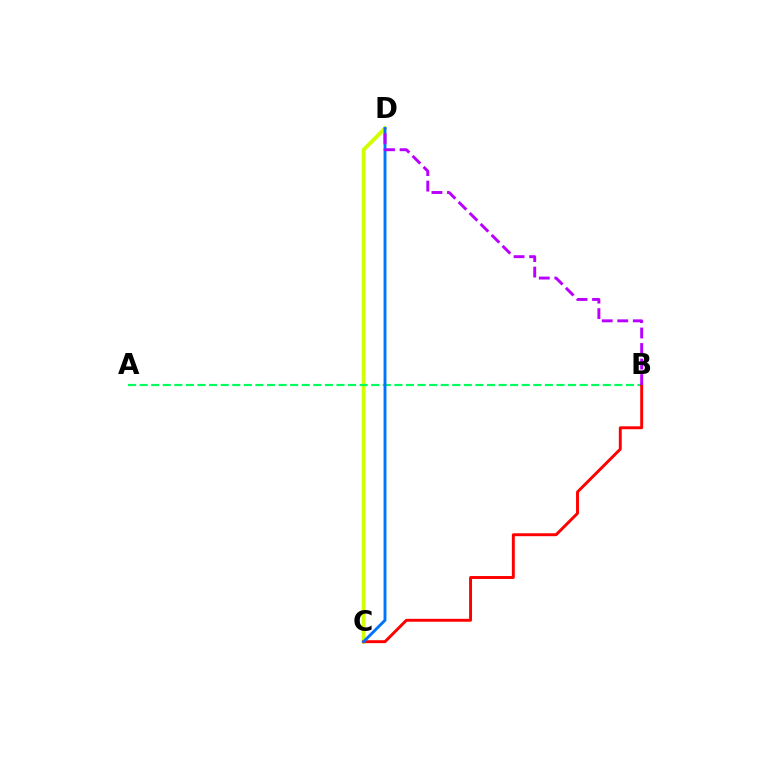{('C', 'D'): [{'color': '#d1ff00', 'line_style': 'solid', 'thickness': 2.77}, {'color': '#0074ff', 'line_style': 'solid', 'thickness': 2.09}], ('A', 'B'): [{'color': '#00ff5c', 'line_style': 'dashed', 'thickness': 1.57}], ('B', 'C'): [{'color': '#ff0000', 'line_style': 'solid', 'thickness': 2.1}], ('B', 'D'): [{'color': '#b900ff', 'line_style': 'dashed', 'thickness': 2.11}]}